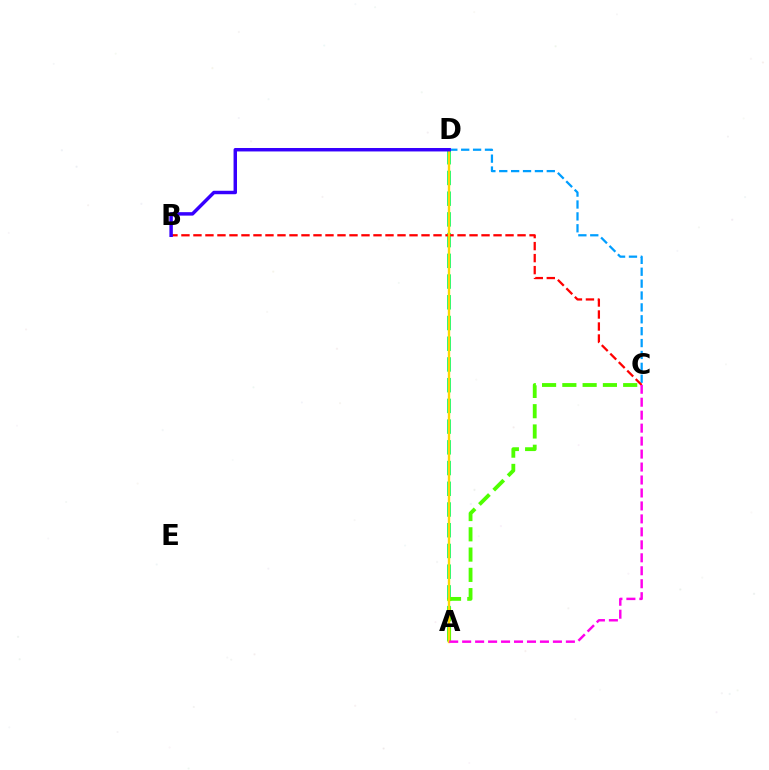{('C', 'D'): [{'color': '#009eff', 'line_style': 'dashed', 'thickness': 1.61}], ('A', 'D'): [{'color': '#00ff86', 'line_style': 'dashed', 'thickness': 2.82}, {'color': '#ffd500', 'line_style': 'solid', 'thickness': 1.7}], ('A', 'C'): [{'color': '#4fff00', 'line_style': 'dashed', 'thickness': 2.75}, {'color': '#ff00ed', 'line_style': 'dashed', 'thickness': 1.76}], ('B', 'C'): [{'color': '#ff0000', 'line_style': 'dashed', 'thickness': 1.63}], ('B', 'D'): [{'color': '#3700ff', 'line_style': 'solid', 'thickness': 2.49}]}